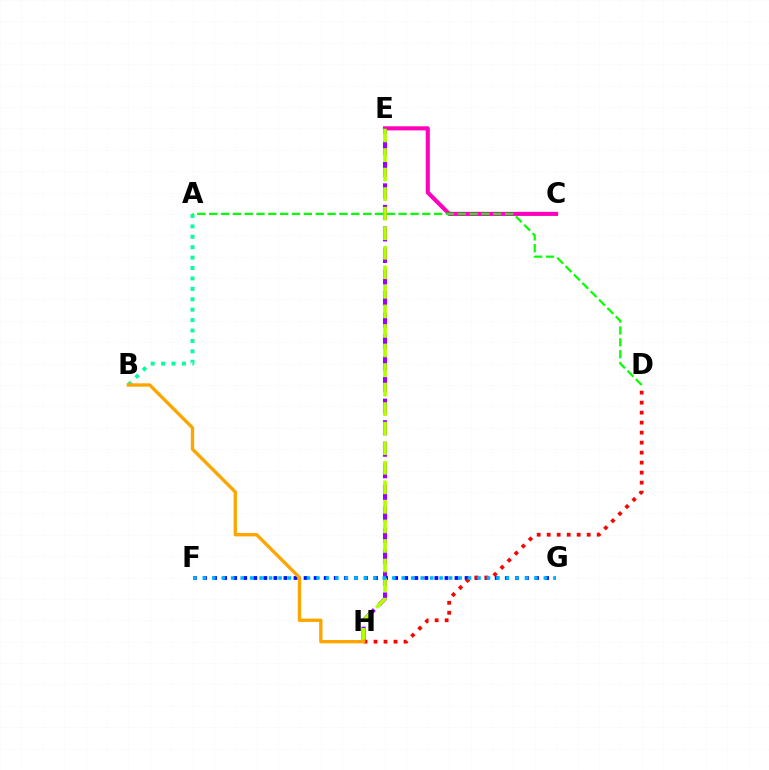{('A', 'B'): [{'color': '#00ff9d', 'line_style': 'dotted', 'thickness': 2.83}], ('C', 'E'): [{'color': '#ff00bd', 'line_style': 'solid', 'thickness': 2.95}], ('A', 'D'): [{'color': '#08ff00', 'line_style': 'dashed', 'thickness': 1.61}], ('E', 'H'): [{'color': '#9b00ff', 'line_style': 'dashed', 'thickness': 2.92}, {'color': '#b3ff00', 'line_style': 'dashed', 'thickness': 2.66}], ('F', 'G'): [{'color': '#0010ff', 'line_style': 'dotted', 'thickness': 2.73}, {'color': '#00b5ff', 'line_style': 'dotted', 'thickness': 2.57}], ('D', 'H'): [{'color': '#ff0000', 'line_style': 'dotted', 'thickness': 2.72}], ('B', 'H'): [{'color': '#ffa500', 'line_style': 'solid', 'thickness': 2.41}]}